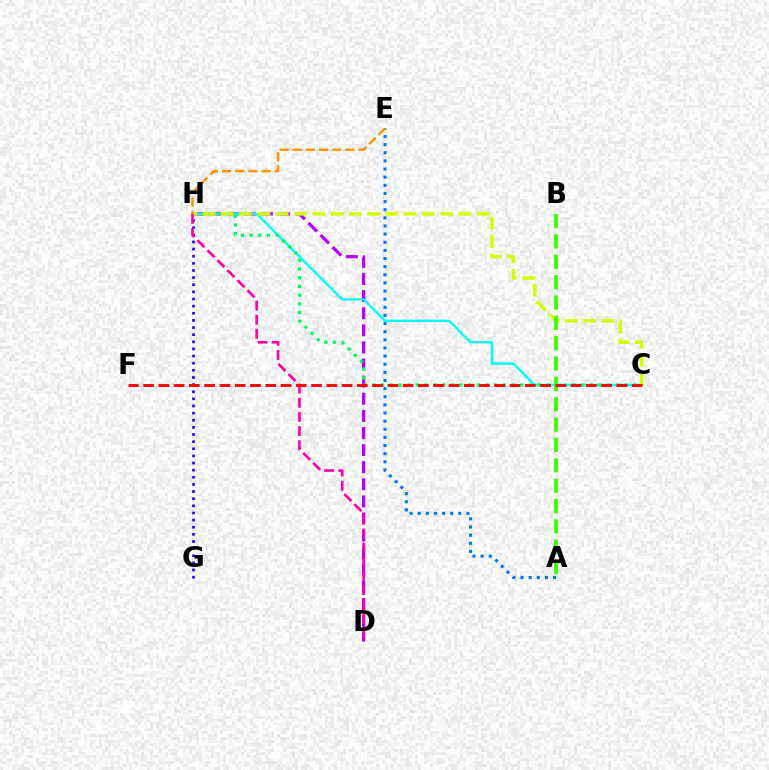{('G', 'H'): [{'color': '#2500ff', 'line_style': 'dotted', 'thickness': 1.94}], ('A', 'E'): [{'color': '#0074ff', 'line_style': 'dotted', 'thickness': 2.21}], ('D', 'H'): [{'color': '#b900ff', 'line_style': 'dashed', 'thickness': 2.32}, {'color': '#ff00ac', 'line_style': 'dashed', 'thickness': 1.92}], ('C', 'H'): [{'color': '#00fff6', 'line_style': 'solid', 'thickness': 1.71}, {'color': '#00ff5c', 'line_style': 'dotted', 'thickness': 2.36}, {'color': '#d1ff00', 'line_style': 'dashed', 'thickness': 2.48}], ('E', 'H'): [{'color': '#ff9400', 'line_style': 'dashed', 'thickness': 1.79}], ('A', 'B'): [{'color': '#3dff00', 'line_style': 'dashed', 'thickness': 2.76}], ('C', 'F'): [{'color': '#ff0000', 'line_style': 'dashed', 'thickness': 2.07}]}